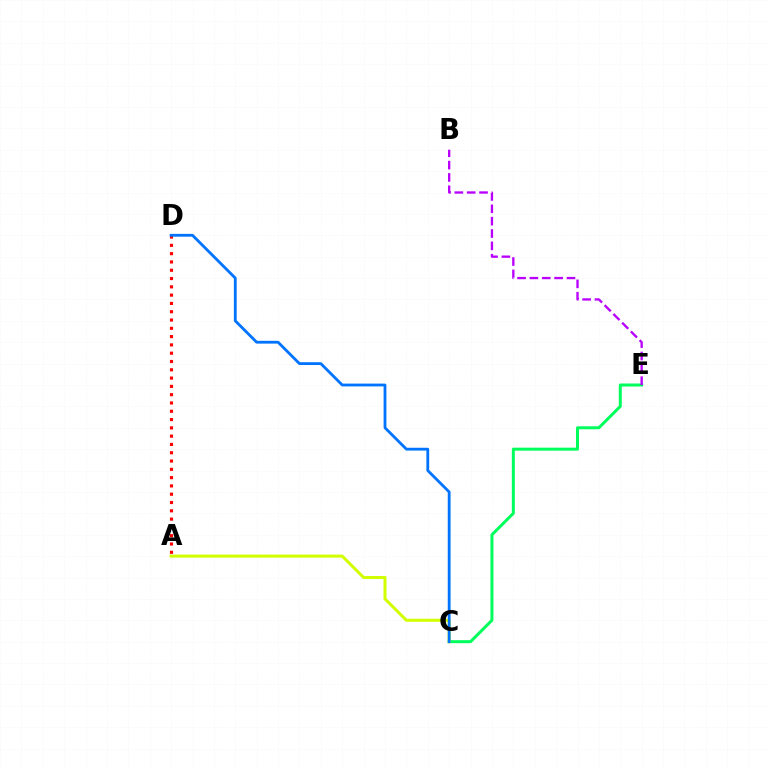{('C', 'E'): [{'color': '#00ff5c', 'line_style': 'solid', 'thickness': 2.16}], ('A', 'C'): [{'color': '#d1ff00', 'line_style': 'solid', 'thickness': 2.19}], ('B', 'E'): [{'color': '#b900ff', 'line_style': 'dashed', 'thickness': 1.68}], ('A', 'D'): [{'color': '#ff0000', 'line_style': 'dotted', 'thickness': 2.25}], ('C', 'D'): [{'color': '#0074ff', 'line_style': 'solid', 'thickness': 2.02}]}